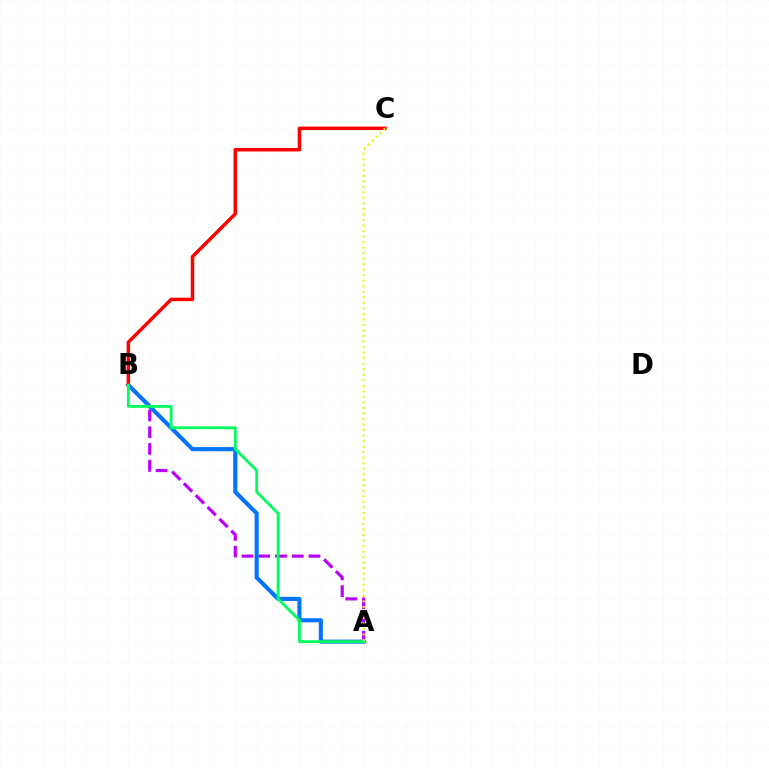{('A', 'B'): [{'color': '#b900ff', 'line_style': 'dashed', 'thickness': 2.27}, {'color': '#0074ff', 'line_style': 'solid', 'thickness': 2.95}, {'color': '#00ff5c', 'line_style': 'solid', 'thickness': 2.03}], ('B', 'C'): [{'color': '#ff0000', 'line_style': 'solid', 'thickness': 2.5}], ('A', 'C'): [{'color': '#d1ff00', 'line_style': 'dotted', 'thickness': 1.5}]}